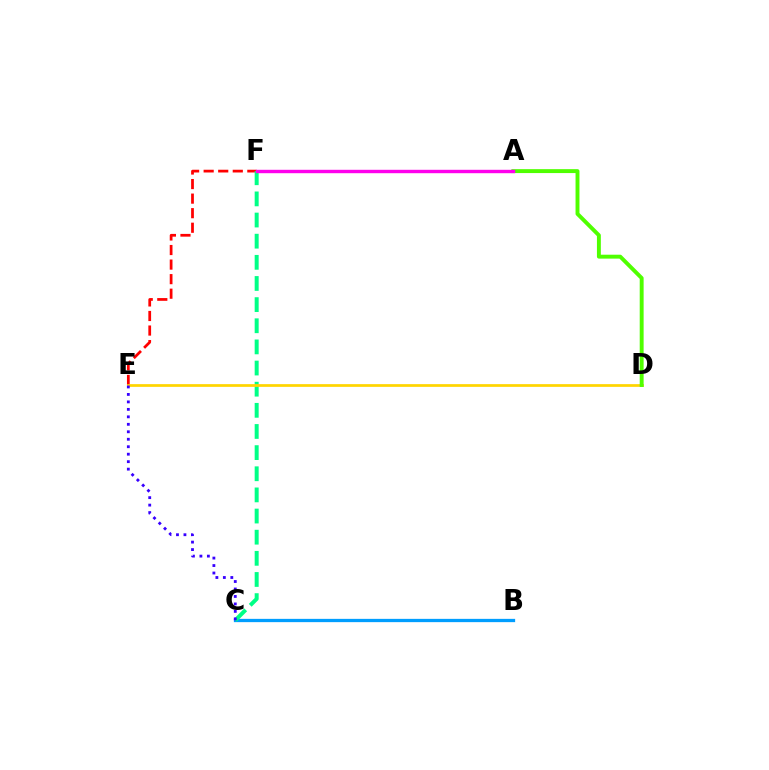{('B', 'C'): [{'color': '#009eff', 'line_style': 'solid', 'thickness': 2.36}], ('E', 'F'): [{'color': '#ff0000', 'line_style': 'dashed', 'thickness': 1.98}], ('C', 'F'): [{'color': '#00ff86', 'line_style': 'dashed', 'thickness': 2.87}], ('D', 'E'): [{'color': '#ffd500', 'line_style': 'solid', 'thickness': 1.96}], ('A', 'D'): [{'color': '#4fff00', 'line_style': 'solid', 'thickness': 2.82}], ('A', 'F'): [{'color': '#ff00ed', 'line_style': 'solid', 'thickness': 2.45}], ('C', 'E'): [{'color': '#3700ff', 'line_style': 'dotted', 'thickness': 2.03}]}